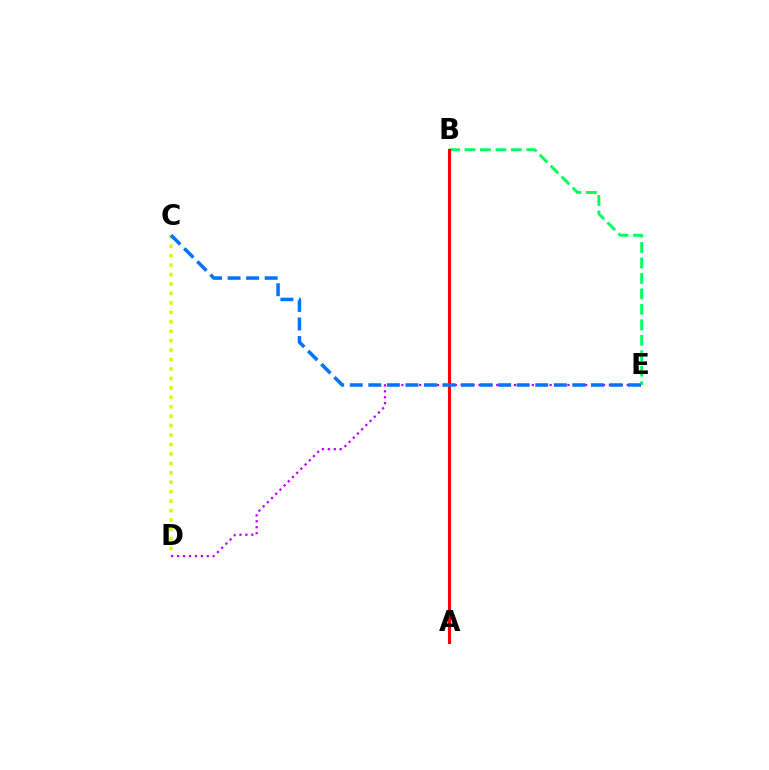{('D', 'E'): [{'color': '#b900ff', 'line_style': 'dotted', 'thickness': 1.61}], ('B', 'E'): [{'color': '#00ff5c', 'line_style': 'dashed', 'thickness': 2.1}], ('A', 'B'): [{'color': '#ff0000', 'line_style': 'solid', 'thickness': 2.22}], ('C', 'D'): [{'color': '#d1ff00', 'line_style': 'dotted', 'thickness': 2.57}], ('C', 'E'): [{'color': '#0074ff', 'line_style': 'dashed', 'thickness': 2.52}]}